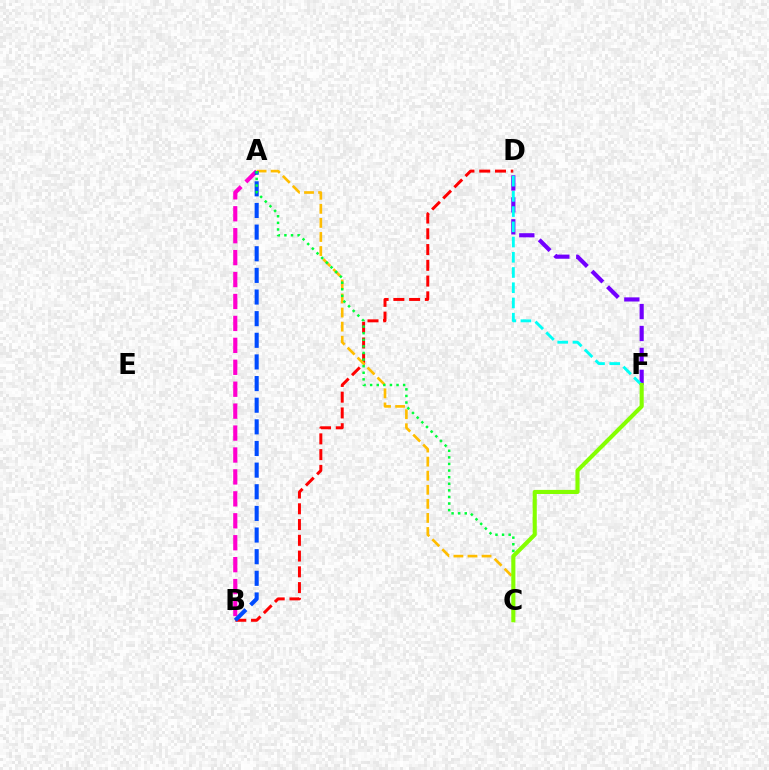{('B', 'D'): [{'color': '#ff0000', 'line_style': 'dashed', 'thickness': 2.14}], ('A', 'C'): [{'color': '#ffbd00', 'line_style': 'dashed', 'thickness': 1.91}, {'color': '#00ff39', 'line_style': 'dotted', 'thickness': 1.79}], ('D', 'F'): [{'color': '#7200ff', 'line_style': 'dashed', 'thickness': 2.98}, {'color': '#00fff6', 'line_style': 'dashed', 'thickness': 2.07}], ('A', 'B'): [{'color': '#ff00cf', 'line_style': 'dashed', 'thickness': 2.98}, {'color': '#004bff', 'line_style': 'dashed', 'thickness': 2.94}], ('C', 'F'): [{'color': '#84ff00', 'line_style': 'solid', 'thickness': 2.96}]}